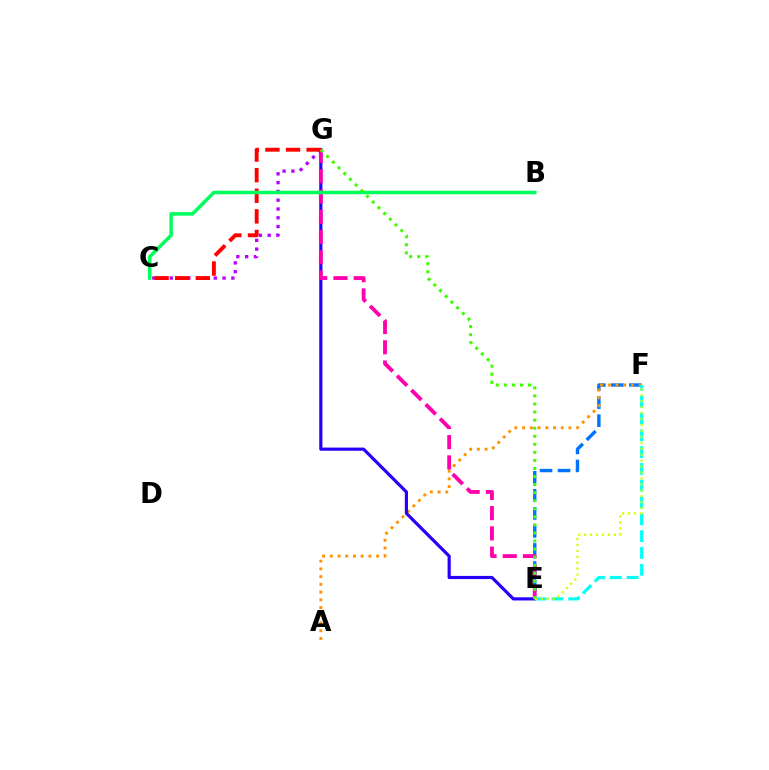{('E', 'F'): [{'color': '#0074ff', 'line_style': 'dashed', 'thickness': 2.45}, {'color': '#00fff6', 'line_style': 'dashed', 'thickness': 2.28}, {'color': '#d1ff00', 'line_style': 'dotted', 'thickness': 1.61}], ('A', 'F'): [{'color': '#ff9400', 'line_style': 'dotted', 'thickness': 2.1}], ('E', 'G'): [{'color': '#2500ff', 'line_style': 'solid', 'thickness': 2.28}, {'color': '#ff00ac', 'line_style': 'dashed', 'thickness': 2.75}, {'color': '#3dff00', 'line_style': 'dotted', 'thickness': 2.19}], ('C', 'G'): [{'color': '#b900ff', 'line_style': 'dotted', 'thickness': 2.39}, {'color': '#ff0000', 'line_style': 'dashed', 'thickness': 2.8}], ('B', 'C'): [{'color': '#00ff5c', 'line_style': 'solid', 'thickness': 2.53}]}